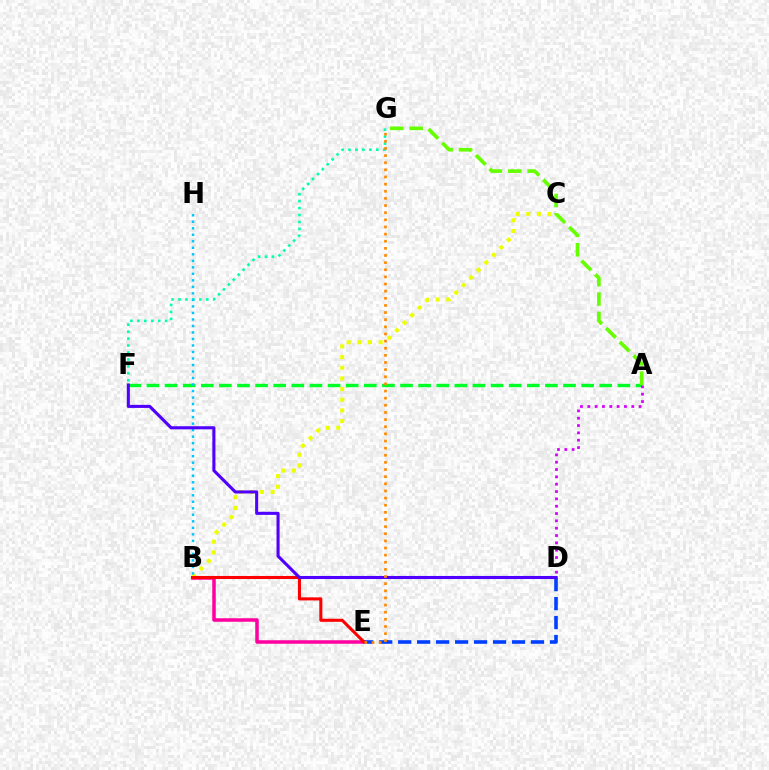{('A', 'F'): [{'color': '#00ff27', 'line_style': 'dashed', 'thickness': 2.46}], ('D', 'E'): [{'color': '#003fff', 'line_style': 'dashed', 'thickness': 2.58}], ('B', 'E'): [{'color': '#ff00a0', 'line_style': 'solid', 'thickness': 2.53}, {'color': '#ff0000', 'line_style': 'solid', 'thickness': 2.21}], ('F', 'G'): [{'color': '#00ffaf', 'line_style': 'dotted', 'thickness': 1.89}], ('A', 'G'): [{'color': '#66ff00', 'line_style': 'dashed', 'thickness': 2.63}], ('A', 'D'): [{'color': '#d600ff', 'line_style': 'dotted', 'thickness': 1.99}], ('B', 'C'): [{'color': '#eeff00', 'line_style': 'dotted', 'thickness': 2.9}], ('B', 'H'): [{'color': '#00c7ff', 'line_style': 'dotted', 'thickness': 1.77}], ('D', 'F'): [{'color': '#4f00ff', 'line_style': 'solid', 'thickness': 2.21}], ('E', 'G'): [{'color': '#ff8800', 'line_style': 'dotted', 'thickness': 1.94}]}